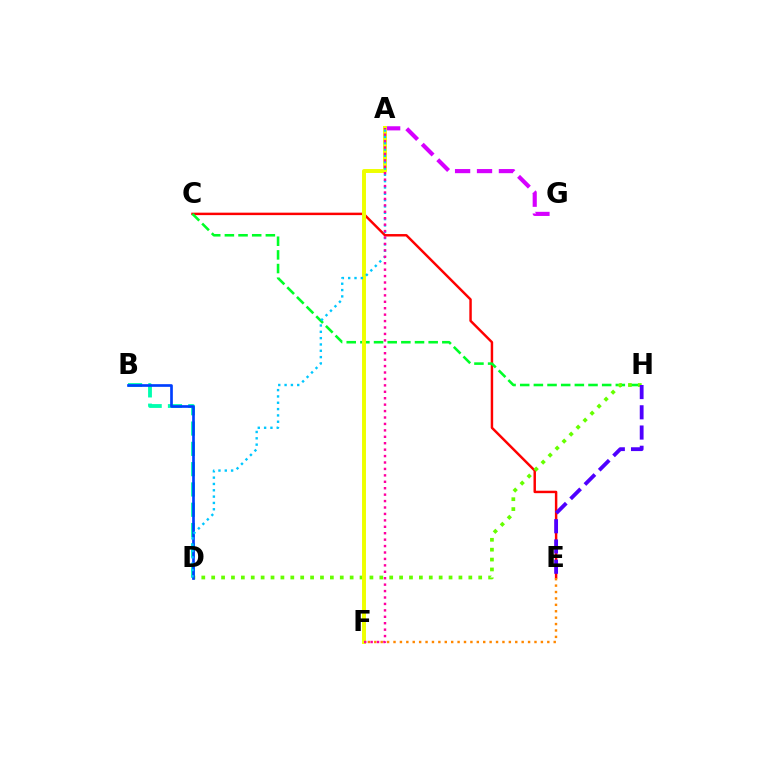{('C', 'E'): [{'color': '#ff0000', 'line_style': 'solid', 'thickness': 1.77}], ('A', 'G'): [{'color': '#d600ff', 'line_style': 'dashed', 'thickness': 2.98}], ('C', 'H'): [{'color': '#00ff27', 'line_style': 'dashed', 'thickness': 1.86}], ('E', 'F'): [{'color': '#ff8800', 'line_style': 'dotted', 'thickness': 1.74}], ('B', 'D'): [{'color': '#00ffaf', 'line_style': 'dashed', 'thickness': 2.76}, {'color': '#003fff', 'line_style': 'solid', 'thickness': 1.93}], ('D', 'H'): [{'color': '#66ff00', 'line_style': 'dotted', 'thickness': 2.69}], ('E', 'H'): [{'color': '#4f00ff', 'line_style': 'dashed', 'thickness': 2.75}], ('A', 'F'): [{'color': '#eeff00', 'line_style': 'solid', 'thickness': 2.84}, {'color': '#ff00a0', 'line_style': 'dotted', 'thickness': 1.75}], ('A', 'D'): [{'color': '#00c7ff', 'line_style': 'dotted', 'thickness': 1.72}]}